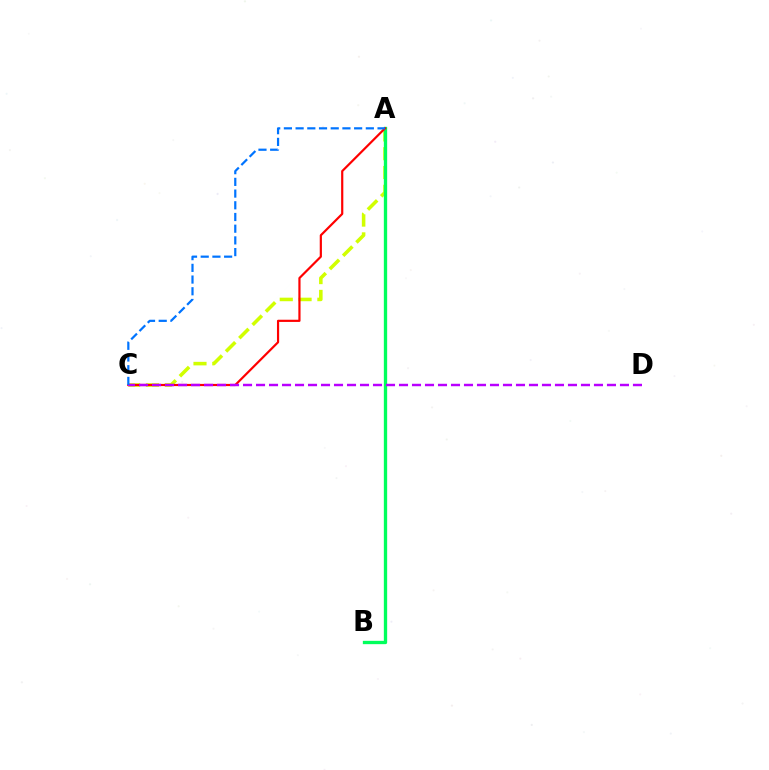{('A', 'C'): [{'color': '#d1ff00', 'line_style': 'dashed', 'thickness': 2.56}, {'color': '#ff0000', 'line_style': 'solid', 'thickness': 1.57}, {'color': '#0074ff', 'line_style': 'dashed', 'thickness': 1.59}], ('A', 'B'): [{'color': '#00ff5c', 'line_style': 'solid', 'thickness': 2.39}], ('C', 'D'): [{'color': '#b900ff', 'line_style': 'dashed', 'thickness': 1.77}]}